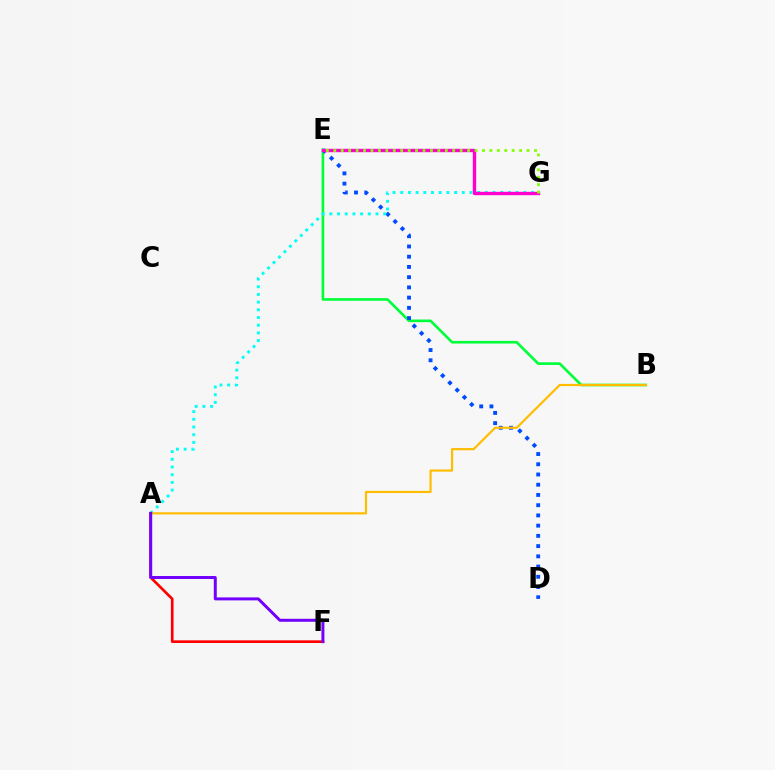{('B', 'E'): [{'color': '#00ff39', 'line_style': 'solid', 'thickness': 1.9}], ('D', 'E'): [{'color': '#004bff', 'line_style': 'dotted', 'thickness': 2.78}], ('A', 'G'): [{'color': '#00fff6', 'line_style': 'dotted', 'thickness': 2.09}], ('E', 'G'): [{'color': '#ff00cf', 'line_style': 'solid', 'thickness': 2.43}, {'color': '#84ff00', 'line_style': 'dotted', 'thickness': 2.02}], ('A', 'F'): [{'color': '#ff0000', 'line_style': 'solid', 'thickness': 1.92}, {'color': '#7200ff', 'line_style': 'solid', 'thickness': 2.14}], ('A', 'B'): [{'color': '#ffbd00', 'line_style': 'solid', 'thickness': 1.58}]}